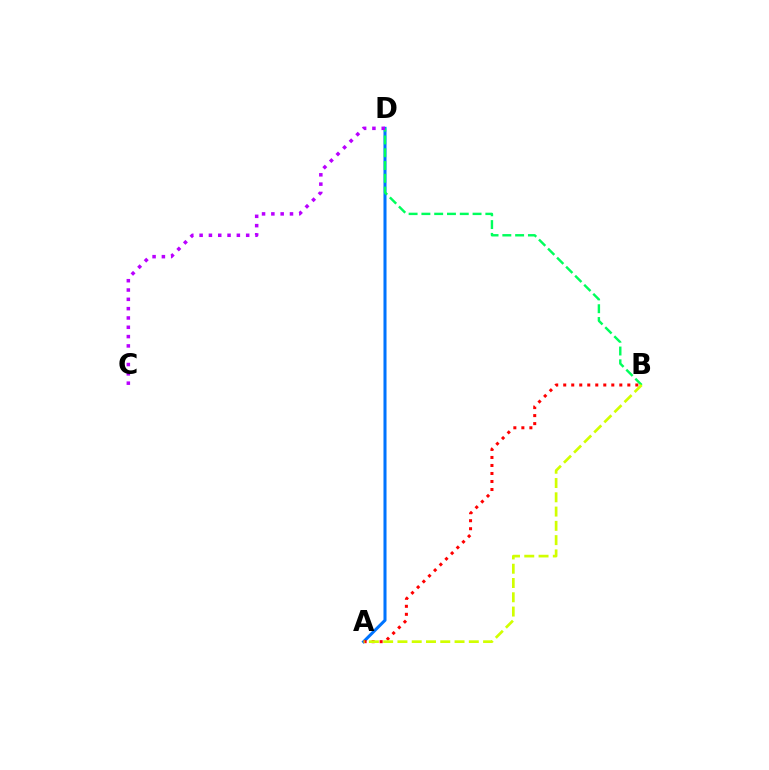{('A', 'D'): [{'color': '#0074ff', 'line_style': 'solid', 'thickness': 2.19}], ('B', 'D'): [{'color': '#00ff5c', 'line_style': 'dashed', 'thickness': 1.74}], ('A', 'B'): [{'color': '#ff0000', 'line_style': 'dotted', 'thickness': 2.18}, {'color': '#d1ff00', 'line_style': 'dashed', 'thickness': 1.94}], ('C', 'D'): [{'color': '#b900ff', 'line_style': 'dotted', 'thickness': 2.53}]}